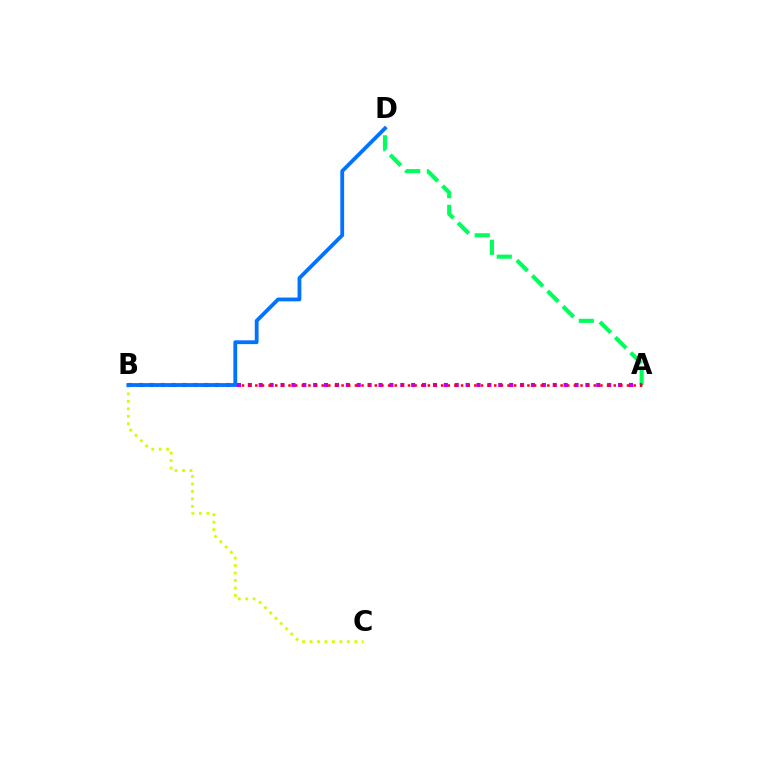{('A', 'D'): [{'color': '#00ff5c', 'line_style': 'dashed', 'thickness': 2.95}], ('A', 'B'): [{'color': '#b900ff', 'line_style': 'dotted', 'thickness': 2.96}, {'color': '#ff0000', 'line_style': 'dotted', 'thickness': 1.8}], ('B', 'C'): [{'color': '#d1ff00', 'line_style': 'dotted', 'thickness': 2.03}], ('B', 'D'): [{'color': '#0074ff', 'line_style': 'solid', 'thickness': 2.74}]}